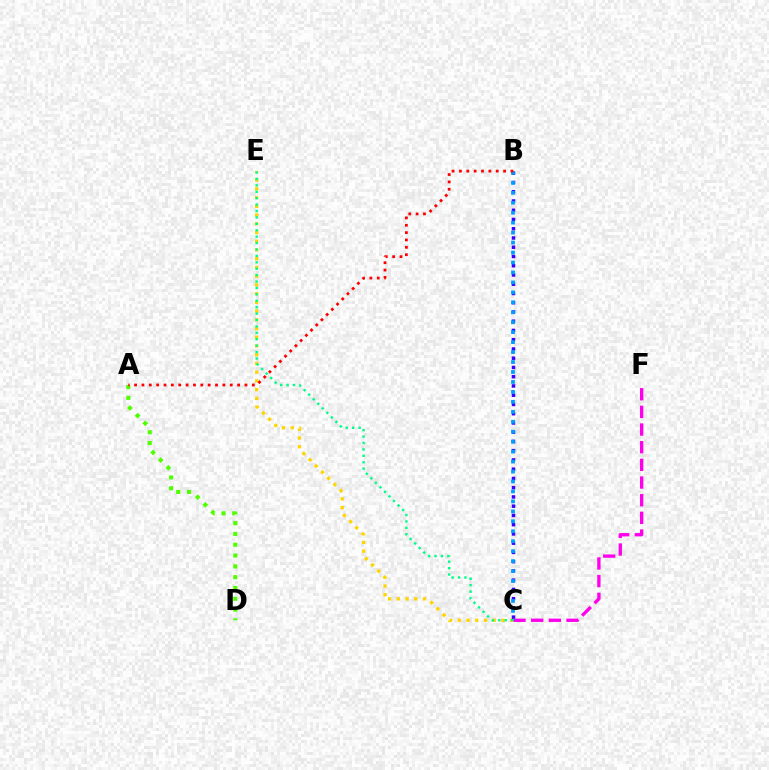{('A', 'D'): [{'color': '#4fff00', 'line_style': 'dotted', 'thickness': 2.94}], ('C', 'E'): [{'color': '#ffd500', 'line_style': 'dotted', 'thickness': 2.37}, {'color': '#00ff86', 'line_style': 'dotted', 'thickness': 1.74}], ('B', 'C'): [{'color': '#3700ff', 'line_style': 'dotted', 'thickness': 2.51}, {'color': '#009eff', 'line_style': 'dotted', 'thickness': 2.7}], ('C', 'F'): [{'color': '#ff00ed', 'line_style': 'dashed', 'thickness': 2.4}], ('A', 'B'): [{'color': '#ff0000', 'line_style': 'dotted', 'thickness': 2.0}]}